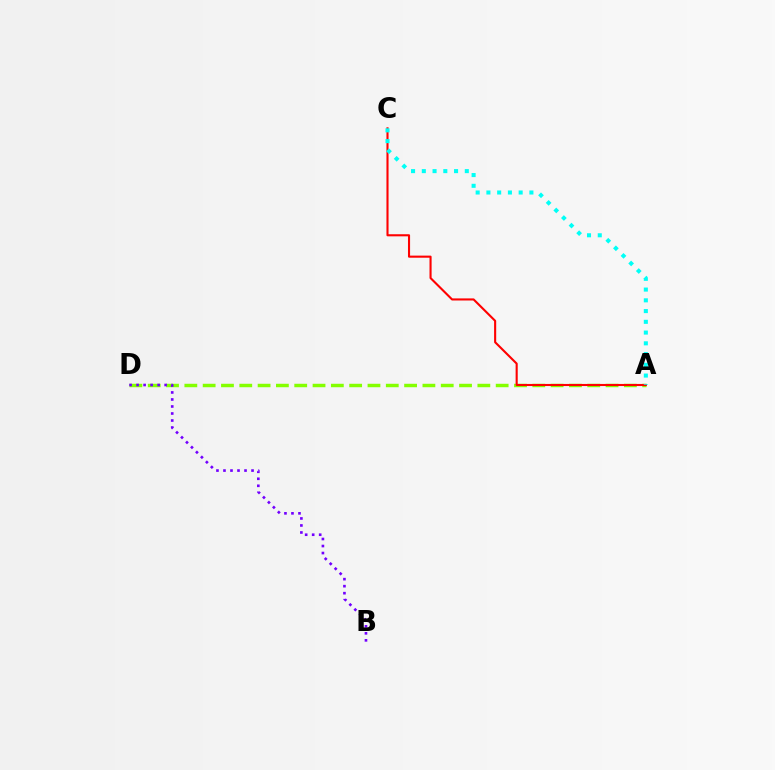{('A', 'D'): [{'color': '#84ff00', 'line_style': 'dashed', 'thickness': 2.49}], ('B', 'D'): [{'color': '#7200ff', 'line_style': 'dotted', 'thickness': 1.91}], ('A', 'C'): [{'color': '#ff0000', 'line_style': 'solid', 'thickness': 1.51}, {'color': '#00fff6', 'line_style': 'dotted', 'thickness': 2.92}]}